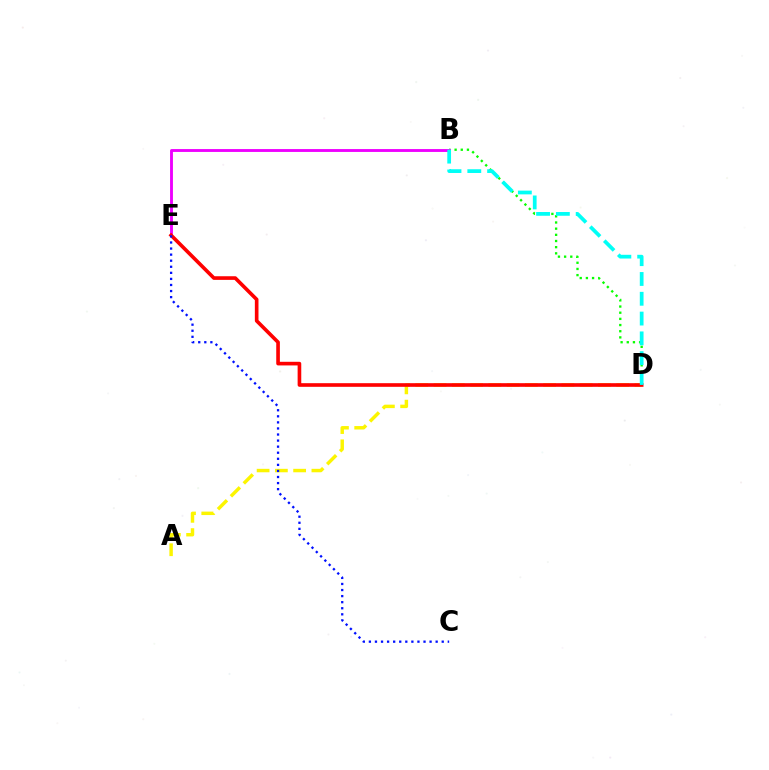{('B', 'D'): [{'color': '#08ff00', 'line_style': 'dotted', 'thickness': 1.68}, {'color': '#00fff6', 'line_style': 'dashed', 'thickness': 2.69}], ('A', 'D'): [{'color': '#fcf500', 'line_style': 'dashed', 'thickness': 2.48}], ('B', 'E'): [{'color': '#ee00ff', 'line_style': 'solid', 'thickness': 2.07}], ('D', 'E'): [{'color': '#ff0000', 'line_style': 'solid', 'thickness': 2.62}], ('C', 'E'): [{'color': '#0010ff', 'line_style': 'dotted', 'thickness': 1.65}]}